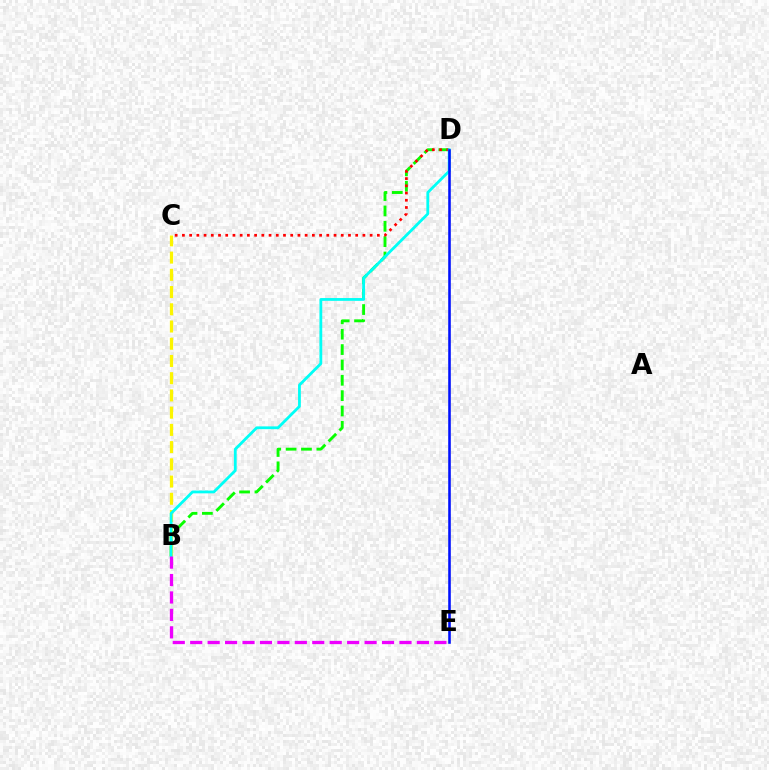{('B', 'D'): [{'color': '#08ff00', 'line_style': 'dashed', 'thickness': 2.09}, {'color': '#00fff6', 'line_style': 'solid', 'thickness': 2.02}], ('C', 'D'): [{'color': '#ff0000', 'line_style': 'dotted', 'thickness': 1.96}], ('B', 'C'): [{'color': '#fcf500', 'line_style': 'dashed', 'thickness': 2.34}], ('D', 'E'): [{'color': '#0010ff', 'line_style': 'solid', 'thickness': 1.86}], ('B', 'E'): [{'color': '#ee00ff', 'line_style': 'dashed', 'thickness': 2.37}]}